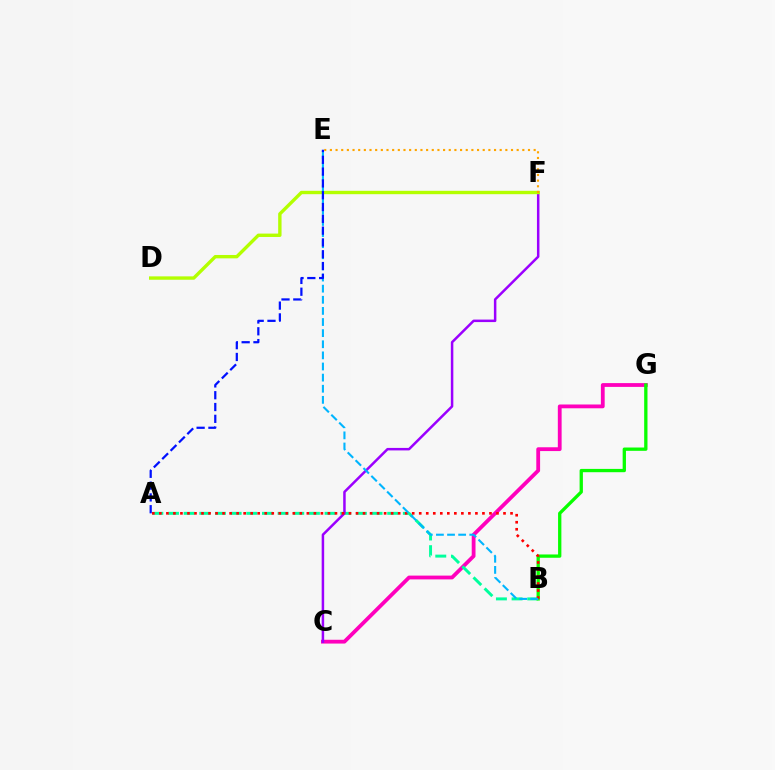{('C', 'G'): [{'color': '#ff00bd', 'line_style': 'solid', 'thickness': 2.73}], ('A', 'B'): [{'color': '#00ff9d', 'line_style': 'dashed', 'thickness': 2.13}, {'color': '#ff0000', 'line_style': 'dotted', 'thickness': 1.91}], ('C', 'F'): [{'color': '#9b00ff', 'line_style': 'solid', 'thickness': 1.8}], ('B', 'G'): [{'color': '#08ff00', 'line_style': 'solid', 'thickness': 2.38}], ('D', 'F'): [{'color': '#b3ff00', 'line_style': 'solid', 'thickness': 2.43}], ('B', 'E'): [{'color': '#00b5ff', 'line_style': 'dashed', 'thickness': 1.51}], ('A', 'E'): [{'color': '#0010ff', 'line_style': 'dashed', 'thickness': 1.6}], ('E', 'F'): [{'color': '#ffa500', 'line_style': 'dotted', 'thickness': 1.54}]}